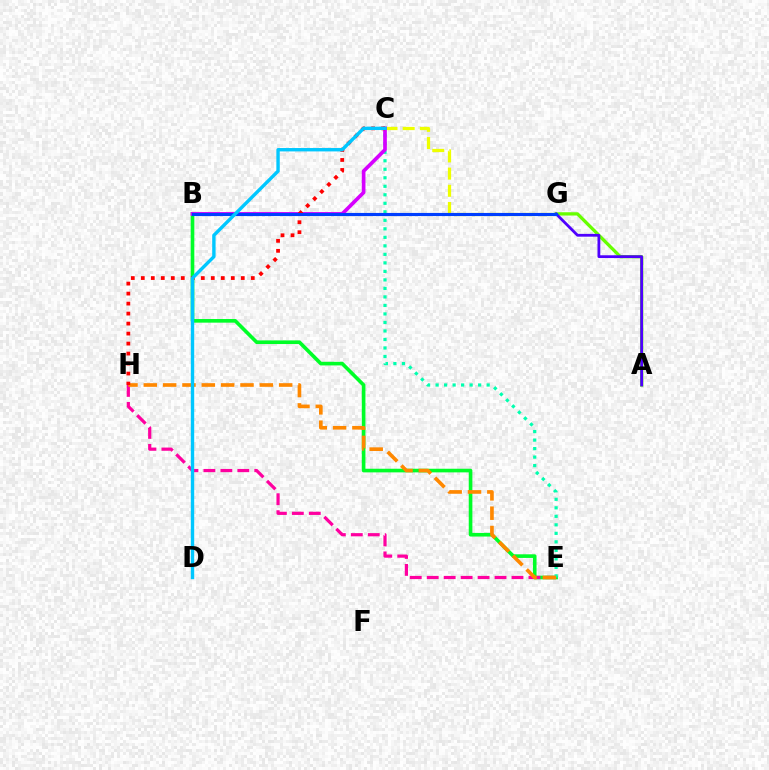{('A', 'G'): [{'color': '#66ff00', 'line_style': 'solid', 'thickness': 2.36}, {'color': '#4f00ff', 'line_style': 'solid', 'thickness': 2.01}], ('B', 'E'): [{'color': '#00ff27', 'line_style': 'solid', 'thickness': 2.61}], ('C', 'G'): [{'color': '#eeff00', 'line_style': 'dashed', 'thickness': 2.33}], ('E', 'H'): [{'color': '#ff00a0', 'line_style': 'dashed', 'thickness': 2.3}, {'color': '#ff8800', 'line_style': 'dashed', 'thickness': 2.63}], ('C', 'E'): [{'color': '#00ffaf', 'line_style': 'dotted', 'thickness': 2.31}], ('B', 'C'): [{'color': '#d600ff', 'line_style': 'solid', 'thickness': 2.65}], ('C', 'H'): [{'color': '#ff0000', 'line_style': 'dotted', 'thickness': 2.72}], ('B', 'G'): [{'color': '#003fff', 'line_style': 'solid', 'thickness': 2.25}], ('C', 'D'): [{'color': '#00c7ff', 'line_style': 'solid', 'thickness': 2.44}]}